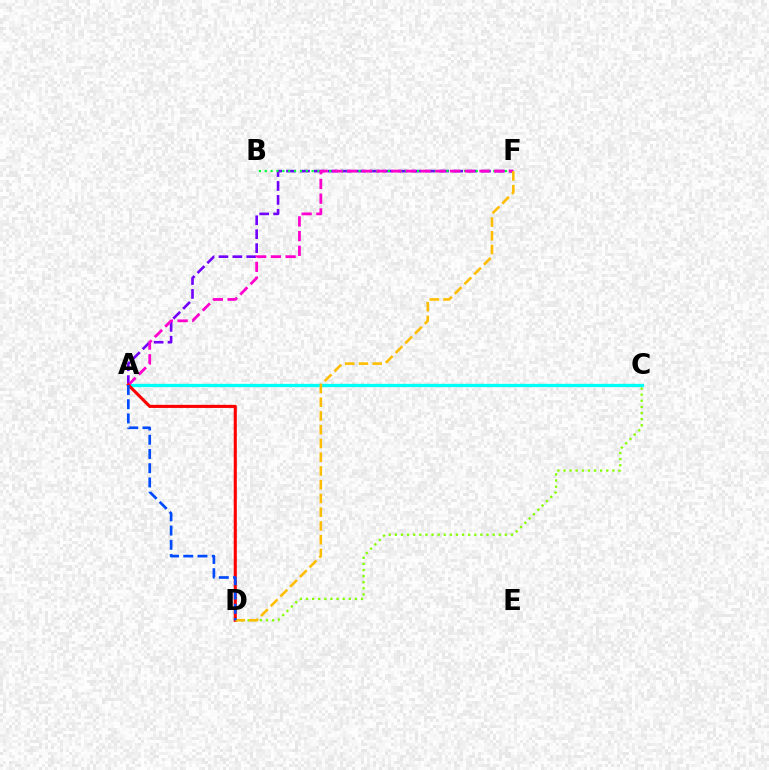{('A', 'F'): [{'color': '#7200ff', 'line_style': 'dashed', 'thickness': 1.89}, {'color': '#ff00cf', 'line_style': 'dashed', 'thickness': 2.0}], ('B', 'F'): [{'color': '#00ff39', 'line_style': 'dotted', 'thickness': 1.59}], ('A', 'C'): [{'color': '#00fff6', 'line_style': 'solid', 'thickness': 2.38}], ('C', 'D'): [{'color': '#84ff00', 'line_style': 'dotted', 'thickness': 1.66}], ('A', 'D'): [{'color': '#ff0000', 'line_style': 'solid', 'thickness': 2.23}, {'color': '#004bff', 'line_style': 'dashed', 'thickness': 1.93}], ('D', 'F'): [{'color': '#ffbd00', 'line_style': 'dashed', 'thickness': 1.87}]}